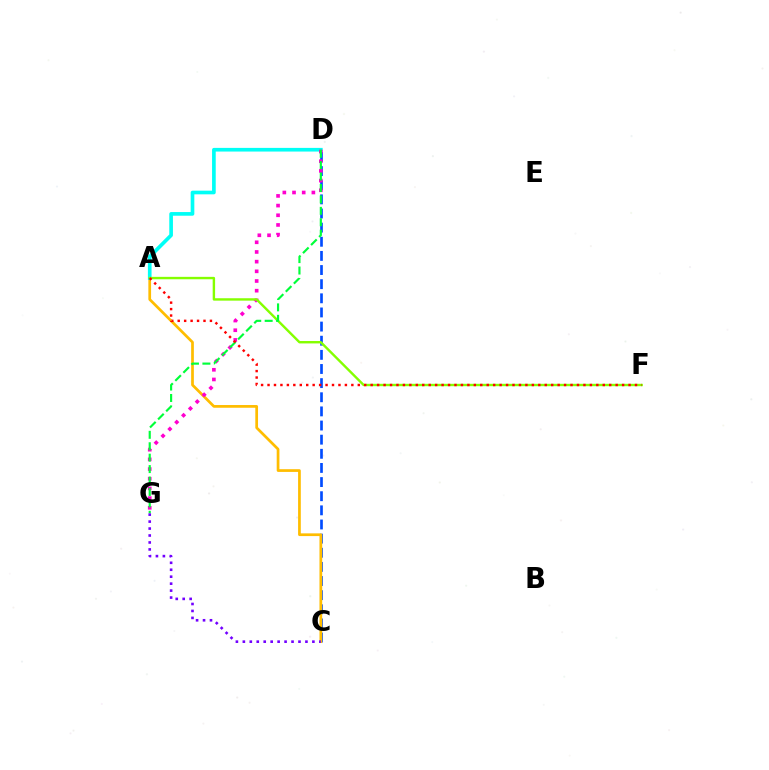{('C', 'D'): [{'color': '#004bff', 'line_style': 'dashed', 'thickness': 1.92}], ('A', 'C'): [{'color': '#ffbd00', 'line_style': 'solid', 'thickness': 1.96}], ('A', 'D'): [{'color': '#00fff6', 'line_style': 'solid', 'thickness': 2.64}], ('D', 'G'): [{'color': '#ff00cf', 'line_style': 'dotted', 'thickness': 2.63}, {'color': '#00ff39', 'line_style': 'dashed', 'thickness': 1.55}], ('A', 'F'): [{'color': '#84ff00', 'line_style': 'solid', 'thickness': 1.73}, {'color': '#ff0000', 'line_style': 'dotted', 'thickness': 1.75}], ('C', 'G'): [{'color': '#7200ff', 'line_style': 'dotted', 'thickness': 1.89}]}